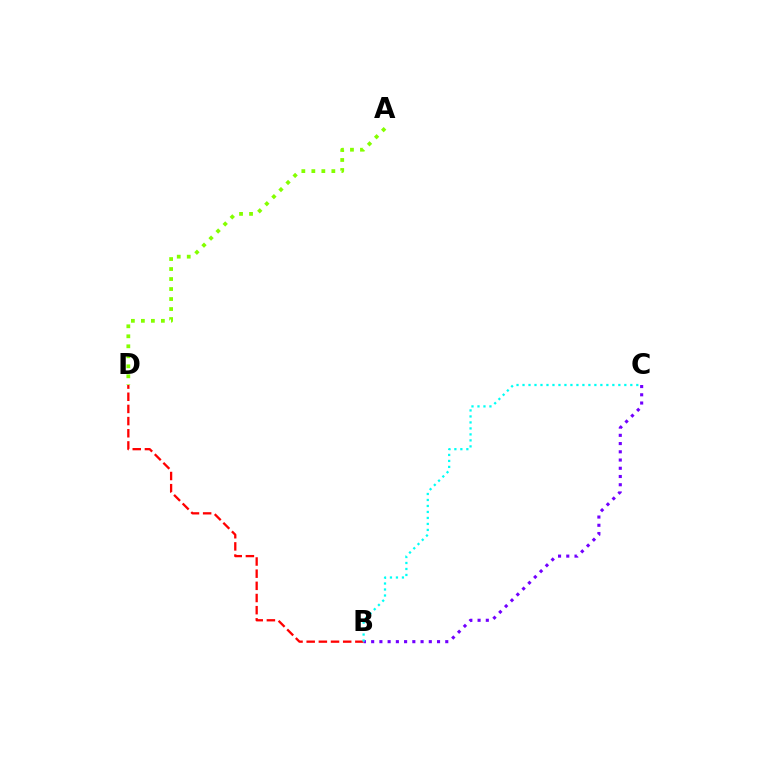{('B', 'D'): [{'color': '#ff0000', 'line_style': 'dashed', 'thickness': 1.65}], ('B', 'C'): [{'color': '#7200ff', 'line_style': 'dotted', 'thickness': 2.24}, {'color': '#00fff6', 'line_style': 'dotted', 'thickness': 1.63}], ('A', 'D'): [{'color': '#84ff00', 'line_style': 'dotted', 'thickness': 2.72}]}